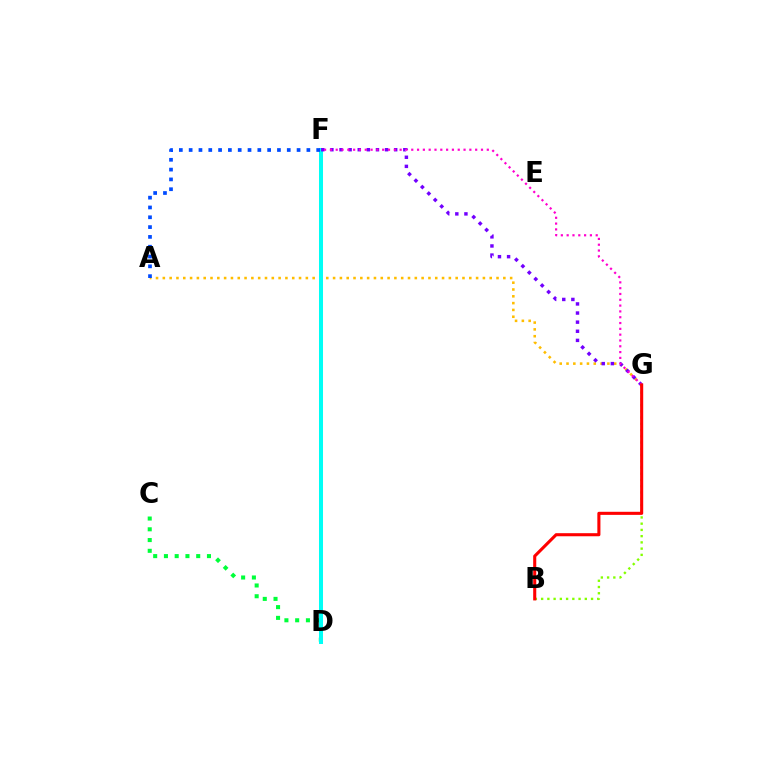{('C', 'D'): [{'color': '#00ff39', 'line_style': 'dotted', 'thickness': 2.92}], ('A', 'G'): [{'color': '#ffbd00', 'line_style': 'dotted', 'thickness': 1.85}], ('D', 'F'): [{'color': '#00fff6', 'line_style': 'solid', 'thickness': 2.88}], ('A', 'F'): [{'color': '#004bff', 'line_style': 'dotted', 'thickness': 2.67}], ('F', 'G'): [{'color': '#7200ff', 'line_style': 'dotted', 'thickness': 2.48}, {'color': '#ff00cf', 'line_style': 'dotted', 'thickness': 1.58}], ('B', 'G'): [{'color': '#84ff00', 'line_style': 'dotted', 'thickness': 1.7}, {'color': '#ff0000', 'line_style': 'solid', 'thickness': 2.22}]}